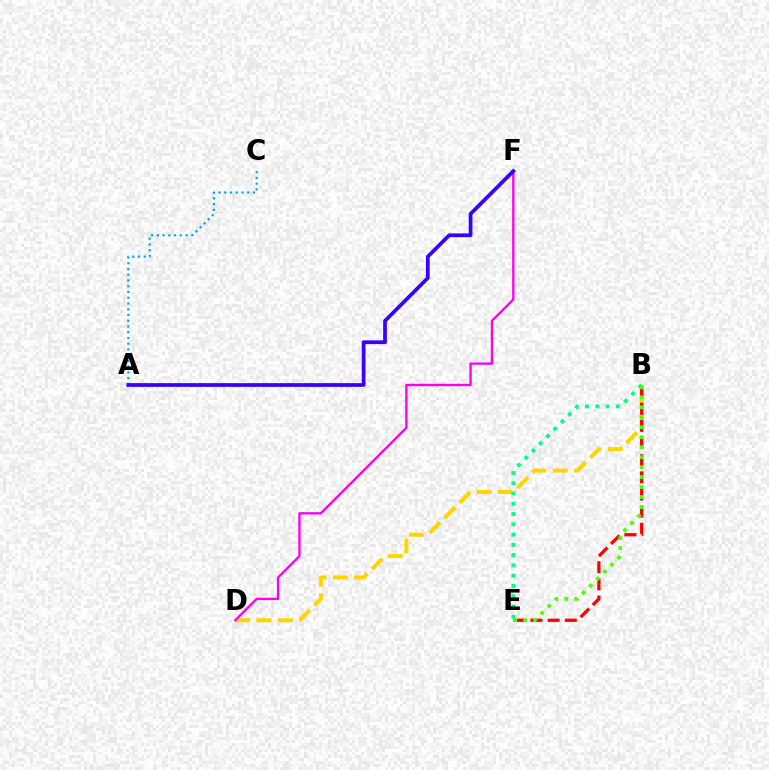{('B', 'D'): [{'color': '#ffd500', 'line_style': 'dashed', 'thickness': 2.89}], ('B', 'E'): [{'color': '#ff0000', 'line_style': 'dashed', 'thickness': 2.33}, {'color': '#00ff86', 'line_style': 'dotted', 'thickness': 2.79}, {'color': '#4fff00', 'line_style': 'dotted', 'thickness': 2.71}], ('A', 'C'): [{'color': '#009eff', 'line_style': 'dotted', 'thickness': 1.56}], ('D', 'F'): [{'color': '#ff00ed', 'line_style': 'solid', 'thickness': 1.69}], ('A', 'F'): [{'color': '#3700ff', 'line_style': 'solid', 'thickness': 2.69}]}